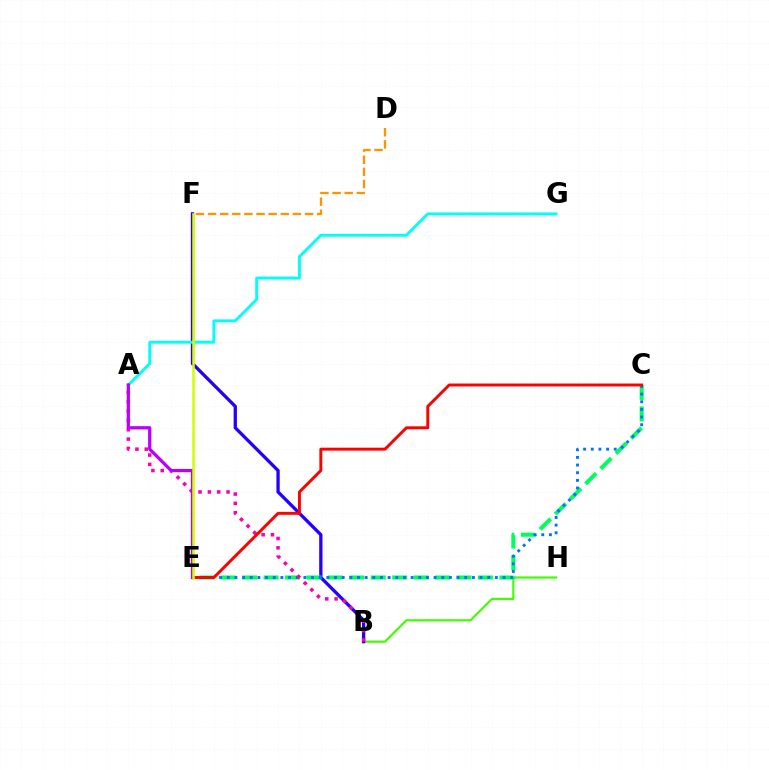{('B', 'H'): [{'color': '#3dff00', 'line_style': 'solid', 'thickness': 1.55}], ('B', 'F'): [{'color': '#2500ff', 'line_style': 'solid', 'thickness': 2.37}], ('C', 'E'): [{'color': '#00ff5c', 'line_style': 'dashed', 'thickness': 2.91}, {'color': '#0074ff', 'line_style': 'dotted', 'thickness': 2.08}, {'color': '#ff0000', 'line_style': 'solid', 'thickness': 2.12}], ('A', 'G'): [{'color': '#00fff6', 'line_style': 'solid', 'thickness': 2.09}], ('A', 'B'): [{'color': '#ff00ac', 'line_style': 'dotted', 'thickness': 2.54}], ('A', 'E'): [{'color': '#b900ff', 'line_style': 'solid', 'thickness': 2.32}], ('E', 'F'): [{'color': '#d1ff00', 'line_style': 'solid', 'thickness': 1.82}], ('D', 'F'): [{'color': '#ff9400', 'line_style': 'dashed', 'thickness': 1.65}]}